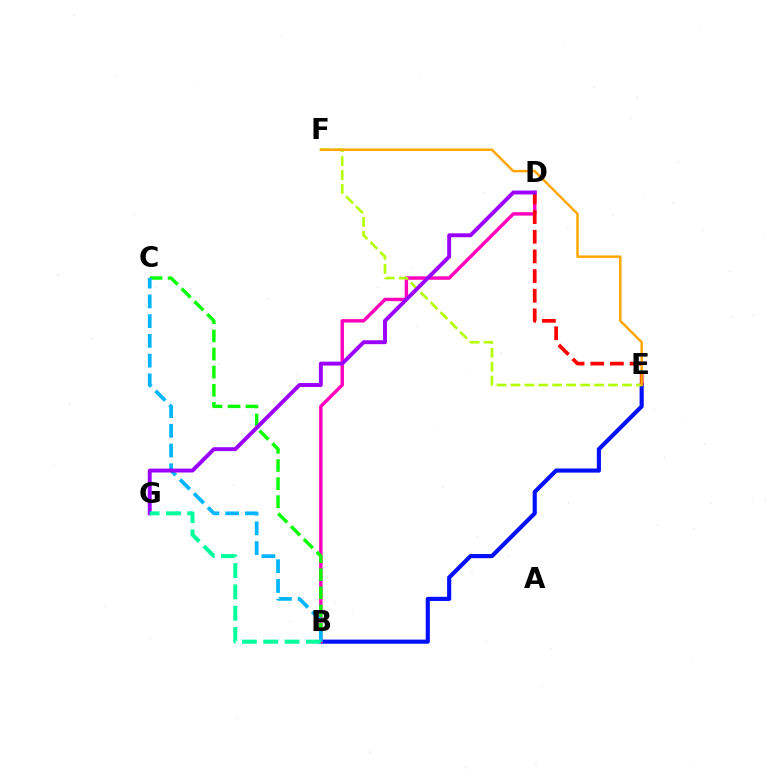{('B', 'E'): [{'color': '#0010ff', 'line_style': 'solid', 'thickness': 2.97}], ('B', 'D'): [{'color': '#ff00bd', 'line_style': 'solid', 'thickness': 2.47}], ('D', 'E'): [{'color': '#ff0000', 'line_style': 'dashed', 'thickness': 2.67}], ('E', 'F'): [{'color': '#b3ff00', 'line_style': 'dashed', 'thickness': 1.89}, {'color': '#ffa500', 'line_style': 'solid', 'thickness': 1.77}], ('B', 'C'): [{'color': '#08ff00', 'line_style': 'dashed', 'thickness': 2.46}, {'color': '#00b5ff', 'line_style': 'dashed', 'thickness': 2.68}], ('D', 'G'): [{'color': '#9b00ff', 'line_style': 'solid', 'thickness': 2.82}], ('B', 'G'): [{'color': '#00ff9d', 'line_style': 'dashed', 'thickness': 2.9}]}